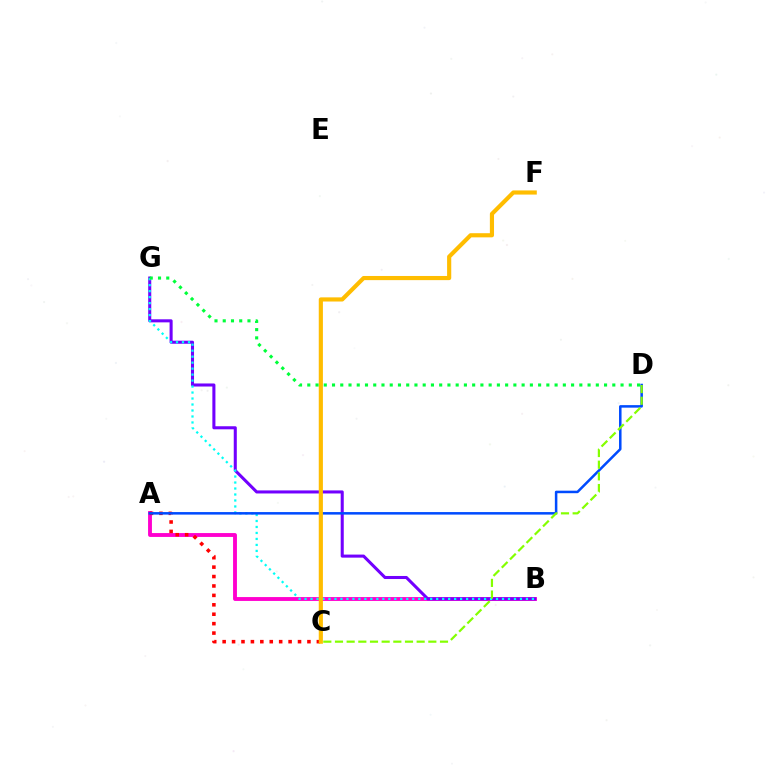{('A', 'B'): [{'color': '#ff00cf', 'line_style': 'solid', 'thickness': 2.78}], ('B', 'G'): [{'color': '#7200ff', 'line_style': 'solid', 'thickness': 2.2}, {'color': '#00fff6', 'line_style': 'dotted', 'thickness': 1.63}], ('A', 'C'): [{'color': '#ff0000', 'line_style': 'dotted', 'thickness': 2.56}], ('A', 'D'): [{'color': '#004bff', 'line_style': 'solid', 'thickness': 1.81}], ('C', 'D'): [{'color': '#84ff00', 'line_style': 'dashed', 'thickness': 1.59}], ('C', 'F'): [{'color': '#ffbd00', 'line_style': 'solid', 'thickness': 2.99}], ('D', 'G'): [{'color': '#00ff39', 'line_style': 'dotted', 'thickness': 2.24}]}